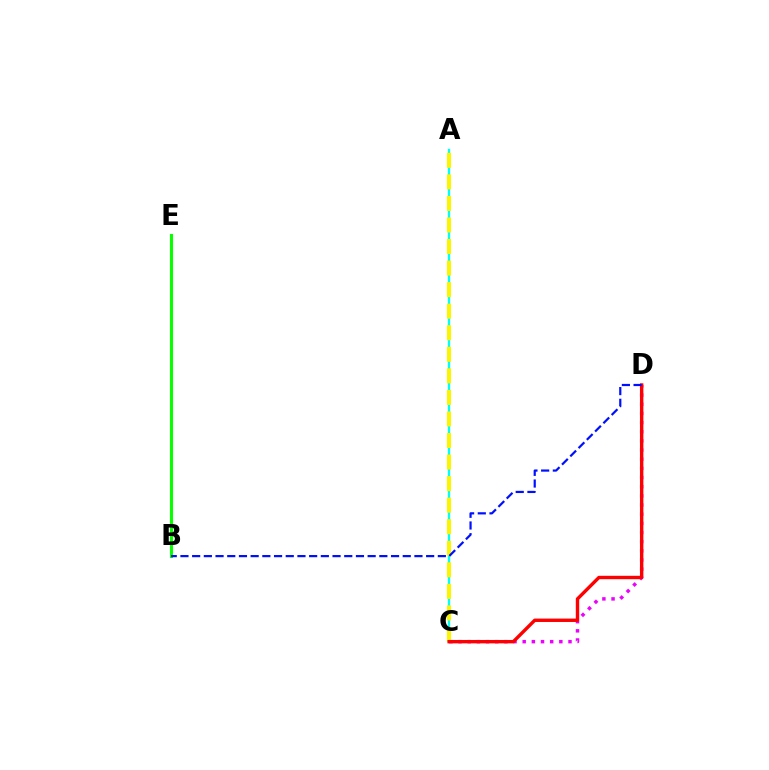{('A', 'C'): [{'color': '#00fff6', 'line_style': 'solid', 'thickness': 1.69}, {'color': '#fcf500', 'line_style': 'dashed', 'thickness': 2.93}], ('C', 'D'): [{'color': '#ee00ff', 'line_style': 'dotted', 'thickness': 2.49}, {'color': '#ff0000', 'line_style': 'solid', 'thickness': 2.44}], ('B', 'E'): [{'color': '#08ff00', 'line_style': 'solid', 'thickness': 2.23}], ('B', 'D'): [{'color': '#0010ff', 'line_style': 'dashed', 'thickness': 1.59}]}